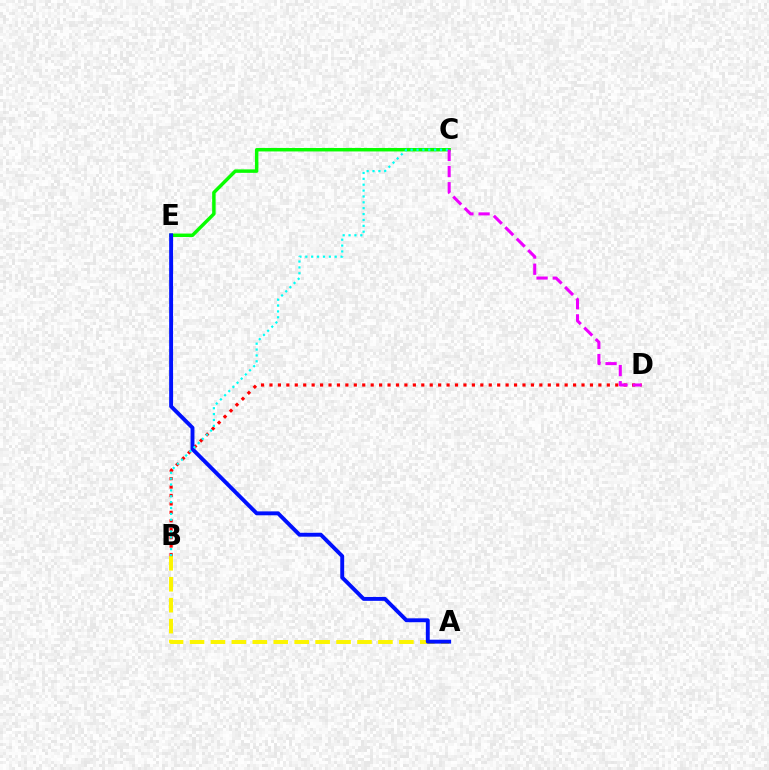{('C', 'E'): [{'color': '#08ff00', 'line_style': 'solid', 'thickness': 2.49}], ('A', 'B'): [{'color': '#fcf500', 'line_style': 'dashed', 'thickness': 2.84}], ('B', 'D'): [{'color': '#ff0000', 'line_style': 'dotted', 'thickness': 2.29}], ('A', 'E'): [{'color': '#0010ff', 'line_style': 'solid', 'thickness': 2.82}], ('B', 'C'): [{'color': '#00fff6', 'line_style': 'dotted', 'thickness': 1.6}], ('C', 'D'): [{'color': '#ee00ff', 'line_style': 'dashed', 'thickness': 2.2}]}